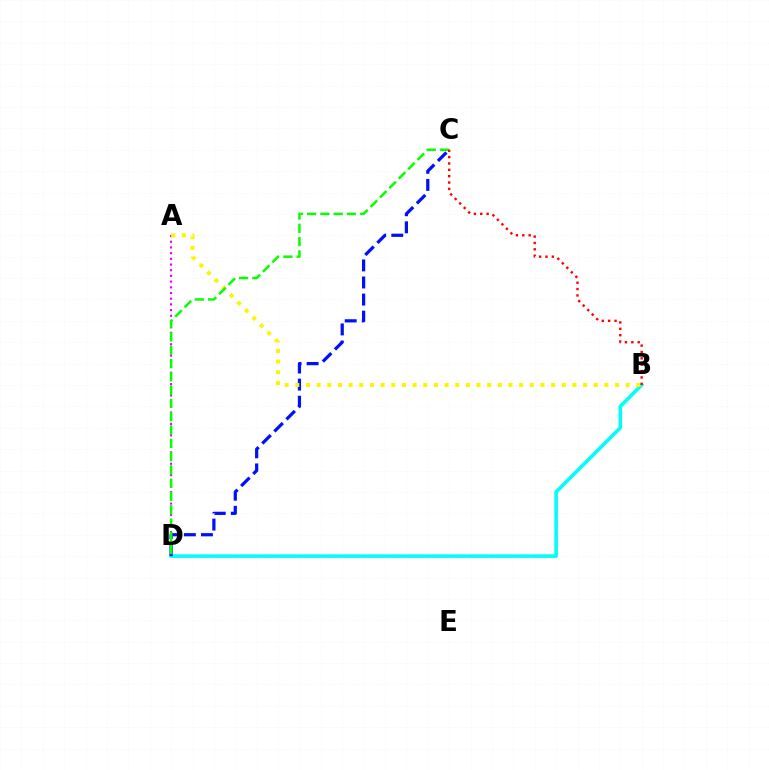{('B', 'D'): [{'color': '#00fff6', 'line_style': 'solid', 'thickness': 2.57}], ('A', 'D'): [{'color': '#ee00ff', 'line_style': 'dotted', 'thickness': 1.55}], ('C', 'D'): [{'color': '#0010ff', 'line_style': 'dashed', 'thickness': 2.32}, {'color': '#08ff00', 'line_style': 'dashed', 'thickness': 1.81}], ('A', 'B'): [{'color': '#fcf500', 'line_style': 'dotted', 'thickness': 2.9}], ('B', 'C'): [{'color': '#ff0000', 'line_style': 'dotted', 'thickness': 1.73}]}